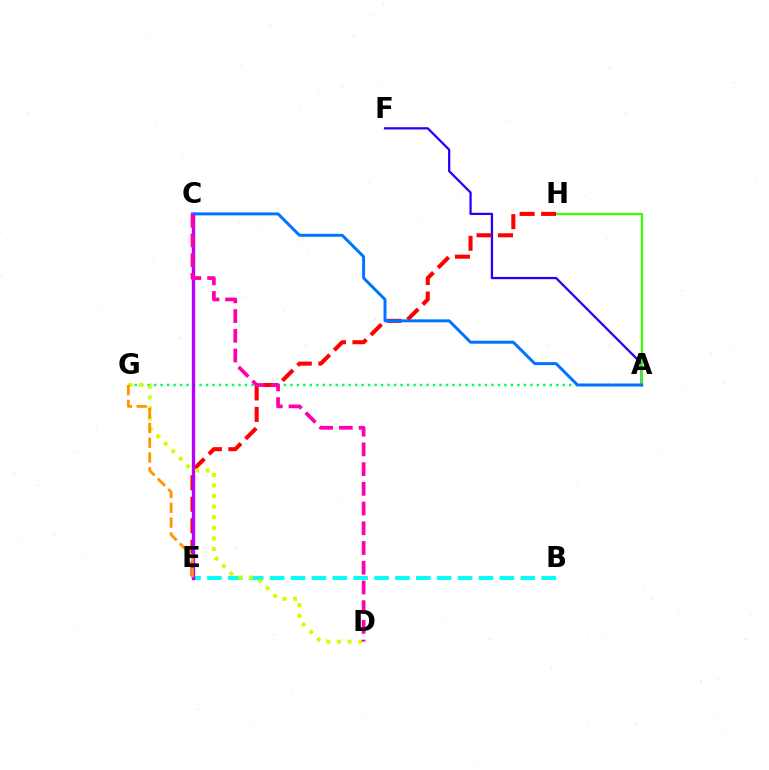{('A', 'G'): [{'color': '#00ff5c', 'line_style': 'dotted', 'thickness': 1.76}], ('A', 'F'): [{'color': '#2500ff', 'line_style': 'solid', 'thickness': 1.62}], ('B', 'E'): [{'color': '#00fff6', 'line_style': 'dashed', 'thickness': 2.84}], ('A', 'H'): [{'color': '#3dff00', 'line_style': 'solid', 'thickness': 1.65}], ('E', 'H'): [{'color': '#ff0000', 'line_style': 'dashed', 'thickness': 2.92}], ('C', 'E'): [{'color': '#b900ff', 'line_style': 'solid', 'thickness': 2.41}], ('A', 'C'): [{'color': '#0074ff', 'line_style': 'solid', 'thickness': 2.14}], ('D', 'G'): [{'color': '#d1ff00', 'line_style': 'dotted', 'thickness': 2.88}], ('C', 'D'): [{'color': '#ff00ac', 'line_style': 'dashed', 'thickness': 2.68}], ('E', 'G'): [{'color': '#ff9400', 'line_style': 'dashed', 'thickness': 2.01}]}